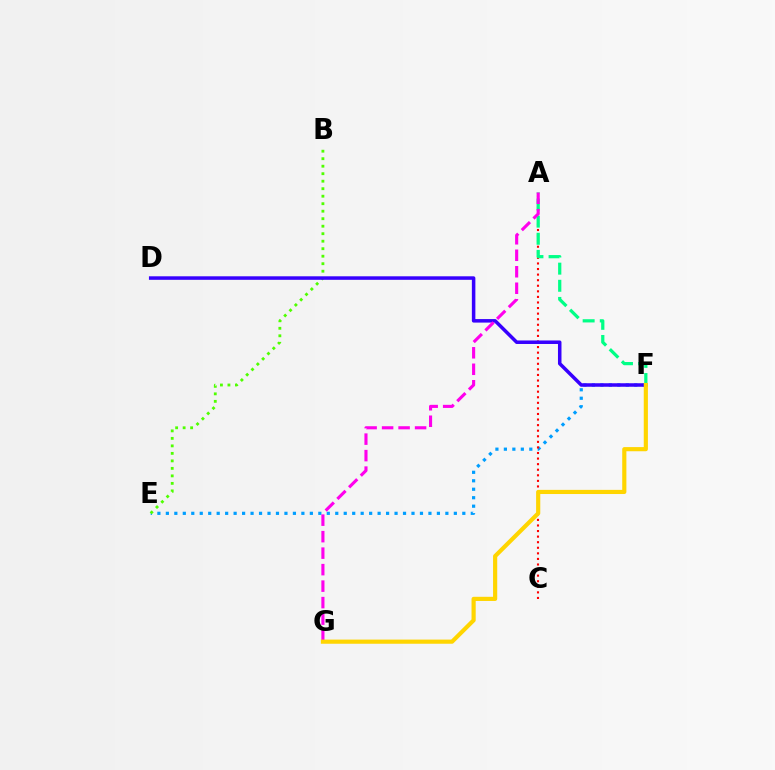{('E', 'F'): [{'color': '#009eff', 'line_style': 'dotted', 'thickness': 2.3}], ('B', 'E'): [{'color': '#4fff00', 'line_style': 'dotted', 'thickness': 2.04}], ('A', 'C'): [{'color': '#ff0000', 'line_style': 'dotted', 'thickness': 1.51}], ('D', 'F'): [{'color': '#3700ff', 'line_style': 'solid', 'thickness': 2.53}], ('A', 'F'): [{'color': '#00ff86', 'line_style': 'dashed', 'thickness': 2.33}], ('A', 'G'): [{'color': '#ff00ed', 'line_style': 'dashed', 'thickness': 2.24}], ('F', 'G'): [{'color': '#ffd500', 'line_style': 'solid', 'thickness': 2.99}]}